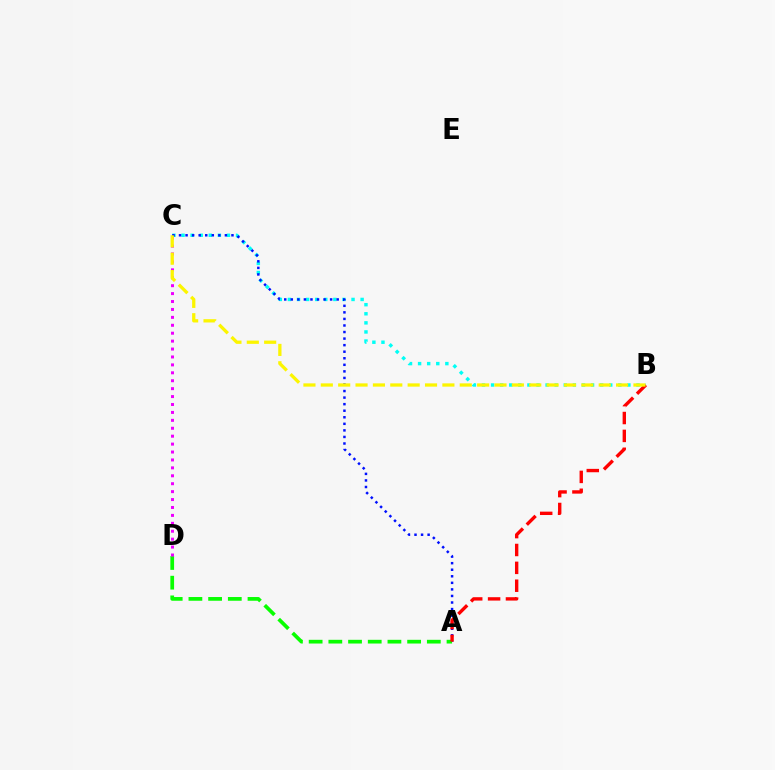{('B', 'C'): [{'color': '#00fff6', 'line_style': 'dotted', 'thickness': 2.47}, {'color': '#fcf500', 'line_style': 'dashed', 'thickness': 2.36}], ('A', 'C'): [{'color': '#0010ff', 'line_style': 'dotted', 'thickness': 1.78}], ('A', 'D'): [{'color': '#08ff00', 'line_style': 'dashed', 'thickness': 2.68}], ('A', 'B'): [{'color': '#ff0000', 'line_style': 'dashed', 'thickness': 2.43}], ('C', 'D'): [{'color': '#ee00ff', 'line_style': 'dotted', 'thickness': 2.15}]}